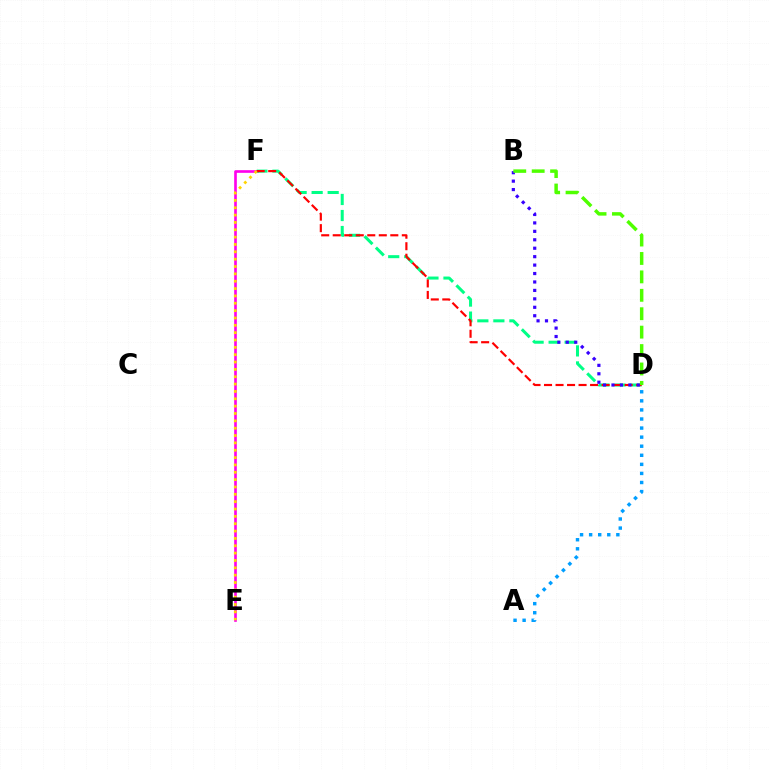{('E', 'F'): [{'color': '#ff00ed', 'line_style': 'solid', 'thickness': 1.91}, {'color': '#ffd500', 'line_style': 'dotted', 'thickness': 2.0}], ('D', 'F'): [{'color': '#00ff86', 'line_style': 'dashed', 'thickness': 2.18}, {'color': '#ff0000', 'line_style': 'dashed', 'thickness': 1.56}], ('A', 'D'): [{'color': '#009eff', 'line_style': 'dotted', 'thickness': 2.46}], ('B', 'D'): [{'color': '#3700ff', 'line_style': 'dotted', 'thickness': 2.29}, {'color': '#4fff00', 'line_style': 'dashed', 'thickness': 2.5}]}